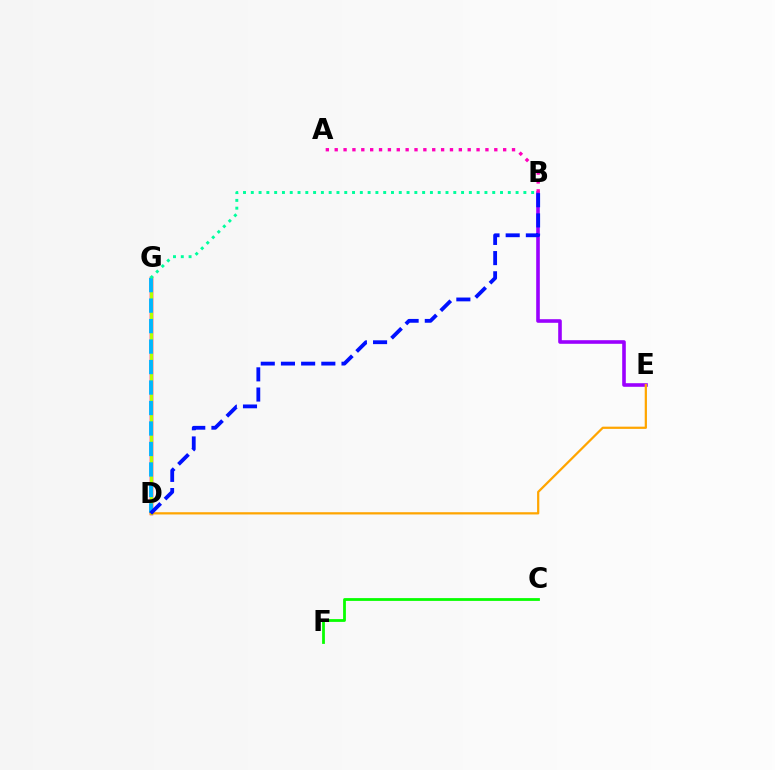{('C', 'F'): [{'color': '#08ff00', 'line_style': 'solid', 'thickness': 2.01}], ('B', 'E'): [{'color': '#9b00ff', 'line_style': 'solid', 'thickness': 2.59}], ('D', 'G'): [{'color': '#ff0000', 'line_style': 'solid', 'thickness': 2.52}, {'color': '#b3ff00', 'line_style': 'solid', 'thickness': 2.18}, {'color': '#00b5ff', 'line_style': 'dashed', 'thickness': 2.78}], ('D', 'E'): [{'color': '#ffa500', 'line_style': 'solid', 'thickness': 1.61}], ('B', 'G'): [{'color': '#00ff9d', 'line_style': 'dotted', 'thickness': 2.12}], ('B', 'D'): [{'color': '#0010ff', 'line_style': 'dashed', 'thickness': 2.74}], ('A', 'B'): [{'color': '#ff00bd', 'line_style': 'dotted', 'thickness': 2.41}]}